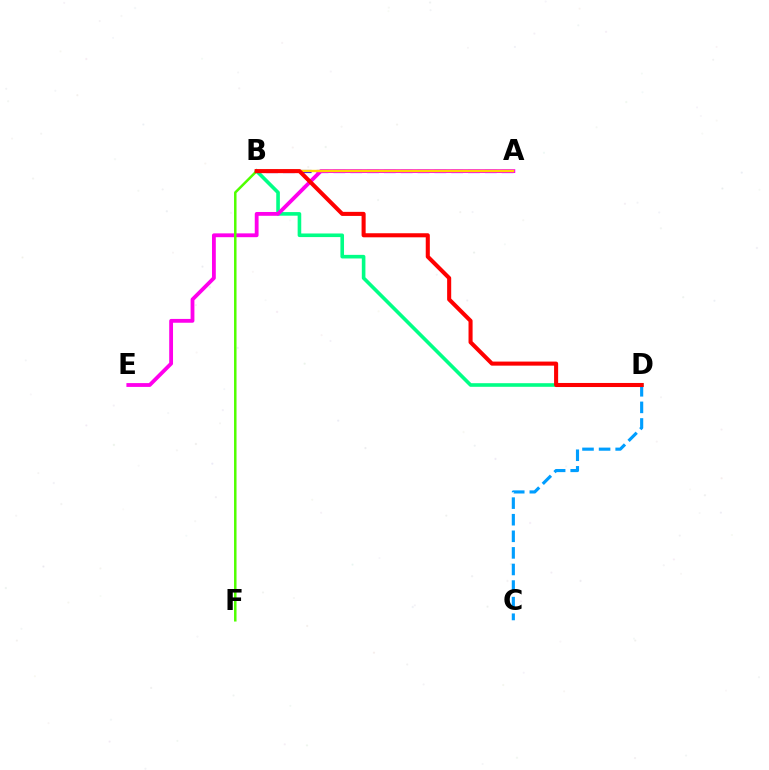{('B', 'D'): [{'color': '#00ff86', 'line_style': 'solid', 'thickness': 2.6}, {'color': '#ff0000', 'line_style': 'solid', 'thickness': 2.93}], ('C', 'D'): [{'color': '#009eff', 'line_style': 'dashed', 'thickness': 2.25}], ('A', 'B'): [{'color': '#3700ff', 'line_style': 'dashed', 'thickness': 2.29}, {'color': '#ffd500', 'line_style': 'solid', 'thickness': 1.71}], ('A', 'E'): [{'color': '#ff00ed', 'line_style': 'solid', 'thickness': 2.75}], ('B', 'F'): [{'color': '#4fff00', 'line_style': 'solid', 'thickness': 1.8}]}